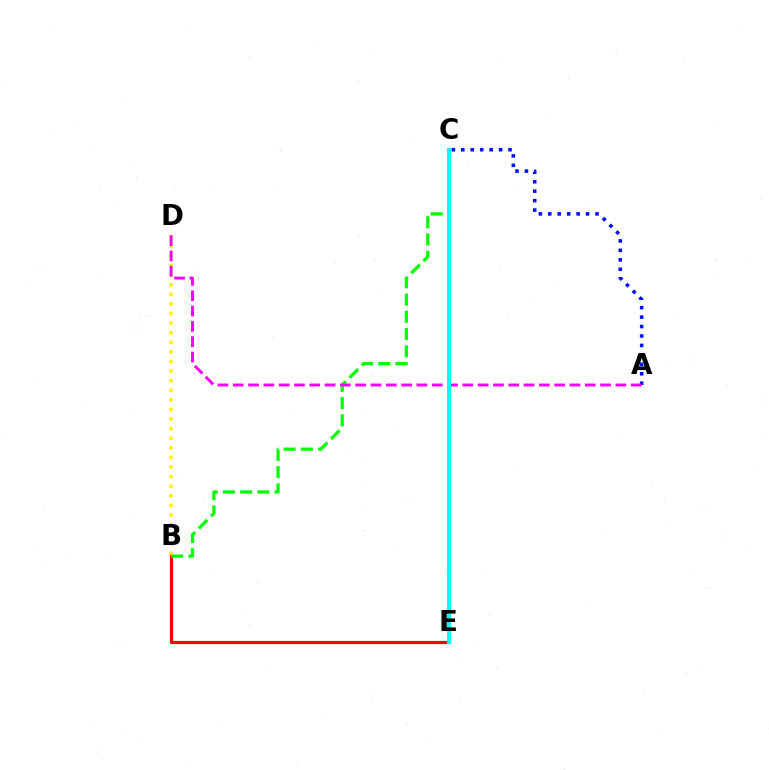{('B', 'E'): [{'color': '#ff0000', 'line_style': 'solid', 'thickness': 2.3}], ('A', 'C'): [{'color': '#0010ff', 'line_style': 'dotted', 'thickness': 2.57}], ('B', 'D'): [{'color': '#fcf500', 'line_style': 'dotted', 'thickness': 2.61}], ('B', 'C'): [{'color': '#08ff00', 'line_style': 'dashed', 'thickness': 2.34}], ('A', 'D'): [{'color': '#ee00ff', 'line_style': 'dashed', 'thickness': 2.08}], ('C', 'E'): [{'color': '#00fff6', 'line_style': 'solid', 'thickness': 2.99}]}